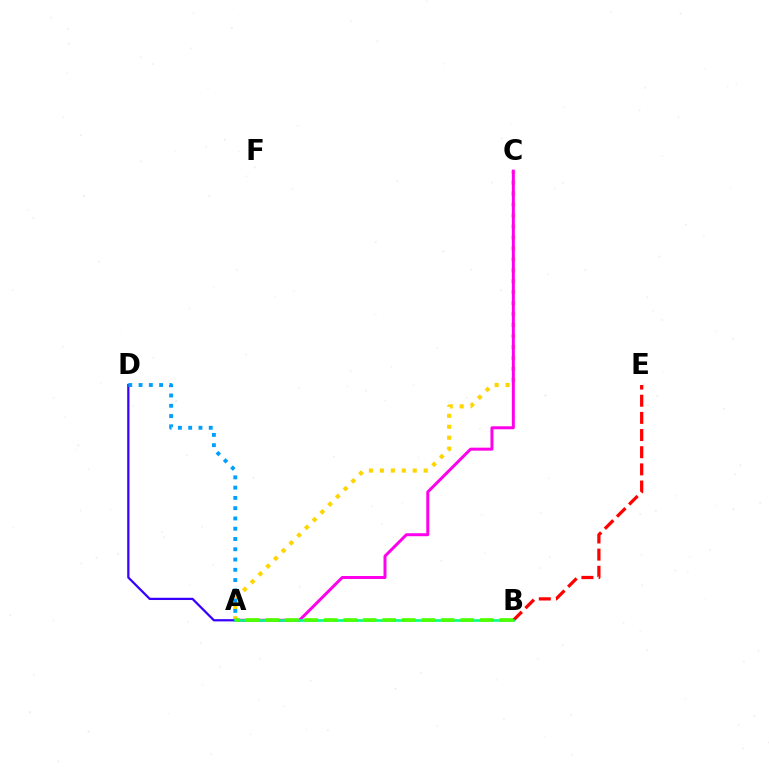{('A', 'C'): [{'color': '#ffd500', 'line_style': 'dotted', 'thickness': 2.98}, {'color': '#ff00ed', 'line_style': 'solid', 'thickness': 2.15}], ('B', 'E'): [{'color': '#ff0000', 'line_style': 'dashed', 'thickness': 2.33}], ('A', 'D'): [{'color': '#3700ff', 'line_style': 'solid', 'thickness': 1.62}, {'color': '#009eff', 'line_style': 'dotted', 'thickness': 2.79}], ('A', 'B'): [{'color': '#00ff86', 'line_style': 'solid', 'thickness': 1.88}, {'color': '#4fff00', 'line_style': 'dashed', 'thickness': 2.65}]}